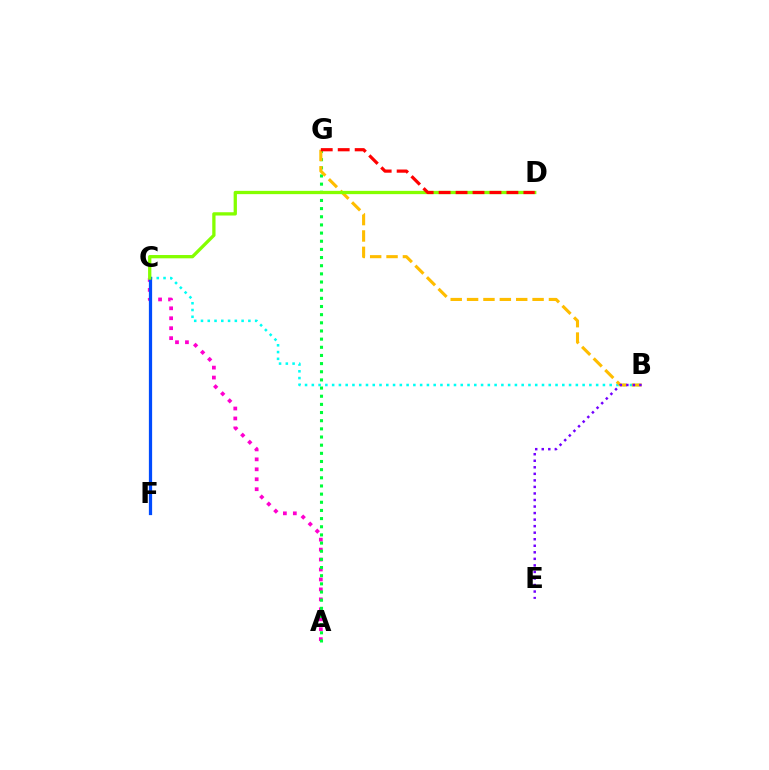{('A', 'C'): [{'color': '#ff00cf', 'line_style': 'dotted', 'thickness': 2.7}], ('B', 'C'): [{'color': '#00fff6', 'line_style': 'dotted', 'thickness': 1.84}], ('C', 'F'): [{'color': '#004bff', 'line_style': 'solid', 'thickness': 2.34}], ('A', 'G'): [{'color': '#00ff39', 'line_style': 'dotted', 'thickness': 2.22}], ('B', 'G'): [{'color': '#ffbd00', 'line_style': 'dashed', 'thickness': 2.22}], ('C', 'D'): [{'color': '#84ff00', 'line_style': 'solid', 'thickness': 2.37}], ('B', 'E'): [{'color': '#7200ff', 'line_style': 'dotted', 'thickness': 1.78}], ('D', 'G'): [{'color': '#ff0000', 'line_style': 'dashed', 'thickness': 2.3}]}